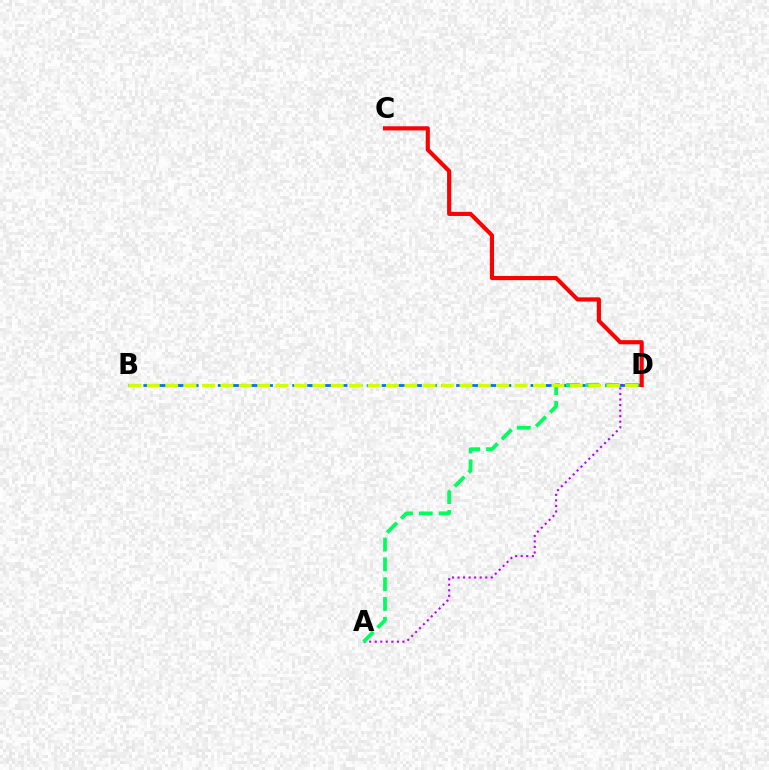{('B', 'D'): [{'color': '#0074ff', 'line_style': 'dashed', 'thickness': 2.02}, {'color': '#d1ff00', 'line_style': 'dashed', 'thickness': 2.5}], ('C', 'D'): [{'color': '#ff0000', 'line_style': 'solid', 'thickness': 2.99}], ('A', 'D'): [{'color': '#b900ff', 'line_style': 'dotted', 'thickness': 1.51}, {'color': '#00ff5c', 'line_style': 'dashed', 'thickness': 2.69}]}